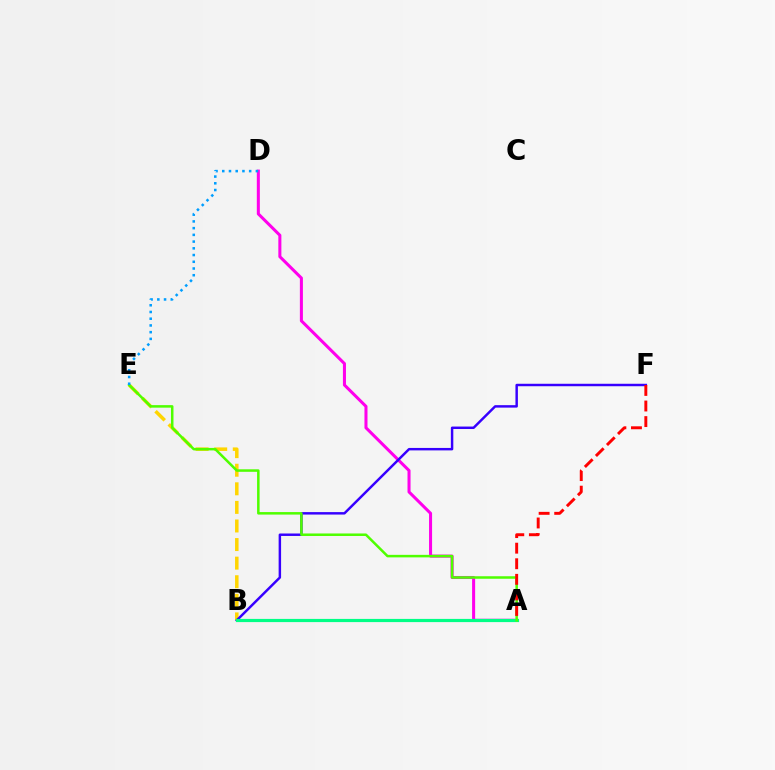{('B', 'E'): [{'color': '#ffd500', 'line_style': 'dashed', 'thickness': 2.52}], ('A', 'D'): [{'color': '#ff00ed', 'line_style': 'solid', 'thickness': 2.19}], ('B', 'F'): [{'color': '#3700ff', 'line_style': 'solid', 'thickness': 1.77}], ('A', 'B'): [{'color': '#00ff86', 'line_style': 'solid', 'thickness': 2.29}], ('A', 'E'): [{'color': '#4fff00', 'line_style': 'solid', 'thickness': 1.81}], ('A', 'F'): [{'color': '#ff0000', 'line_style': 'dashed', 'thickness': 2.12}], ('D', 'E'): [{'color': '#009eff', 'line_style': 'dotted', 'thickness': 1.83}]}